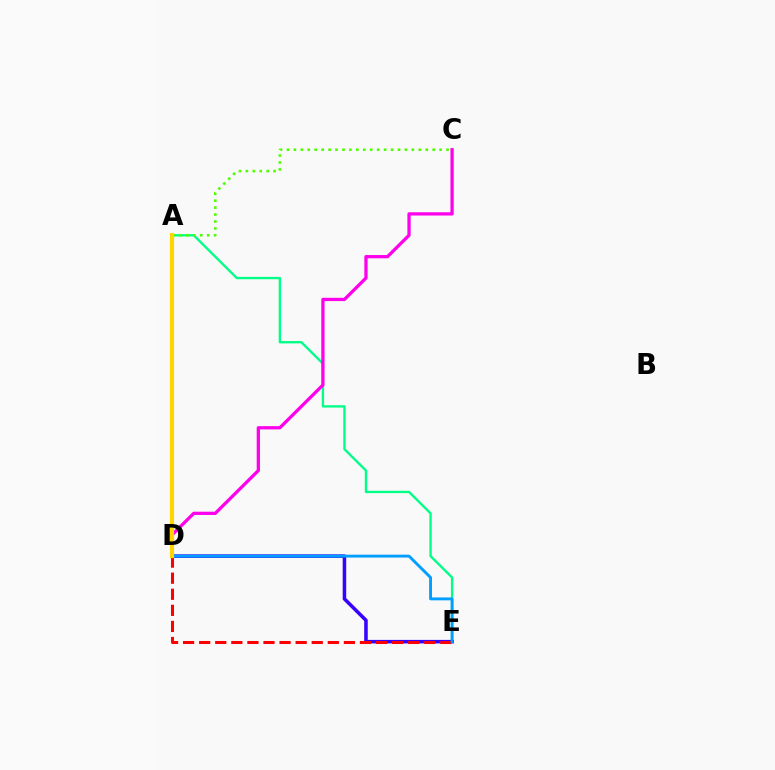{('A', 'E'): [{'color': '#00ff86', 'line_style': 'solid', 'thickness': 1.69}], ('C', 'D'): [{'color': '#ff00ed', 'line_style': 'solid', 'thickness': 2.36}], ('A', 'C'): [{'color': '#4fff00', 'line_style': 'dotted', 'thickness': 1.89}], ('D', 'E'): [{'color': '#3700ff', 'line_style': 'solid', 'thickness': 2.54}, {'color': '#ff0000', 'line_style': 'dashed', 'thickness': 2.18}, {'color': '#009eff', 'line_style': 'solid', 'thickness': 2.07}], ('A', 'D'): [{'color': '#ffd500', 'line_style': 'solid', 'thickness': 2.97}]}